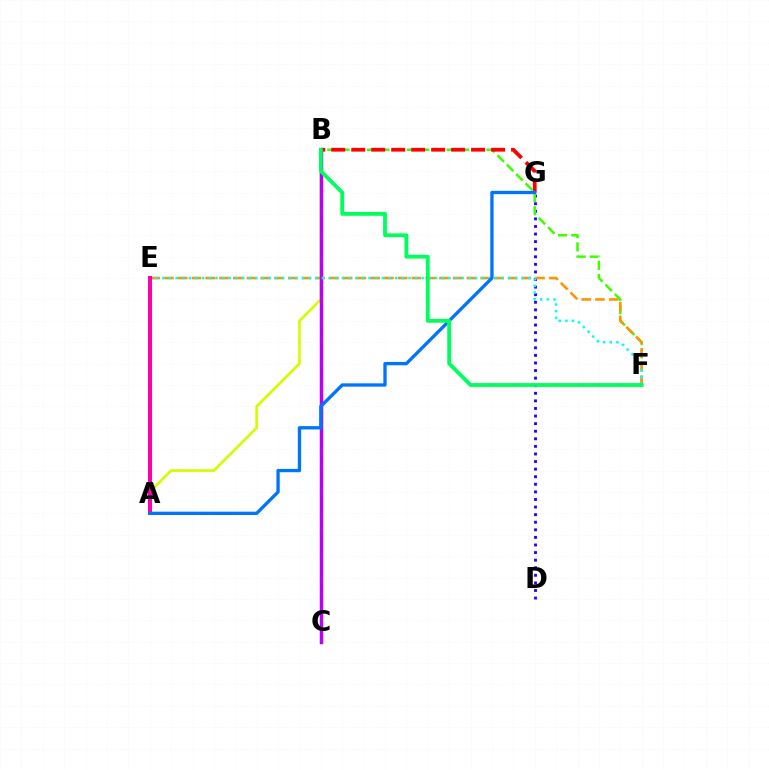{('D', 'G'): [{'color': '#2500ff', 'line_style': 'dotted', 'thickness': 2.06}], ('B', 'F'): [{'color': '#3dff00', 'line_style': 'dashed', 'thickness': 1.8}, {'color': '#00ff5c', 'line_style': 'solid', 'thickness': 2.75}], ('A', 'B'): [{'color': '#d1ff00', 'line_style': 'solid', 'thickness': 1.94}], ('B', 'G'): [{'color': '#ff0000', 'line_style': 'dashed', 'thickness': 2.71}], ('E', 'F'): [{'color': '#ff9400', 'line_style': 'dashed', 'thickness': 1.87}, {'color': '#00fff6', 'line_style': 'dotted', 'thickness': 1.81}], ('B', 'C'): [{'color': '#b900ff', 'line_style': 'solid', 'thickness': 2.5}], ('A', 'E'): [{'color': '#ff00ac', 'line_style': 'solid', 'thickness': 2.88}], ('A', 'G'): [{'color': '#0074ff', 'line_style': 'solid', 'thickness': 2.39}]}